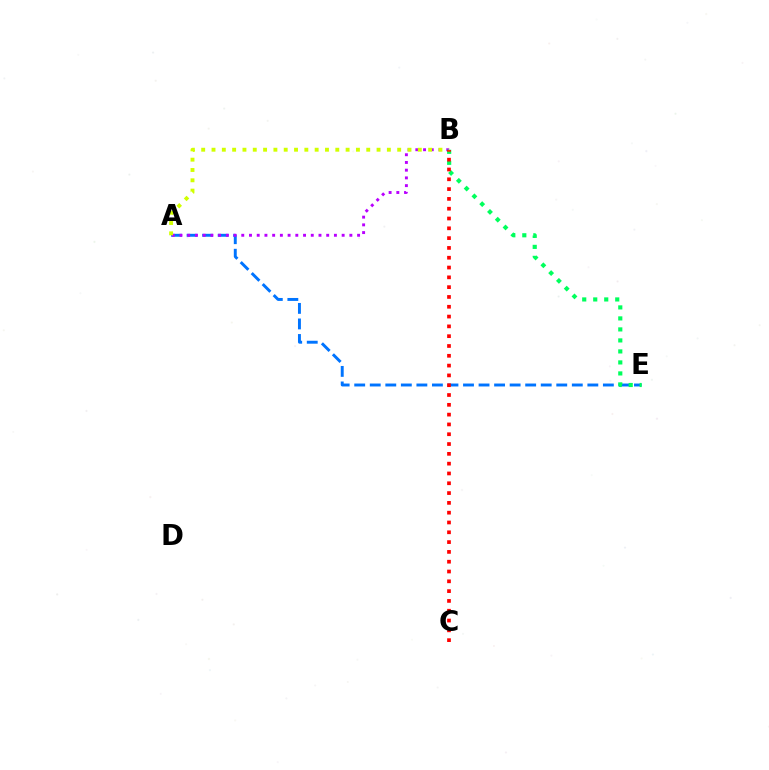{('A', 'E'): [{'color': '#0074ff', 'line_style': 'dashed', 'thickness': 2.11}], ('A', 'B'): [{'color': '#b900ff', 'line_style': 'dotted', 'thickness': 2.1}, {'color': '#d1ff00', 'line_style': 'dotted', 'thickness': 2.8}], ('B', 'E'): [{'color': '#00ff5c', 'line_style': 'dotted', 'thickness': 2.99}], ('B', 'C'): [{'color': '#ff0000', 'line_style': 'dotted', 'thickness': 2.66}]}